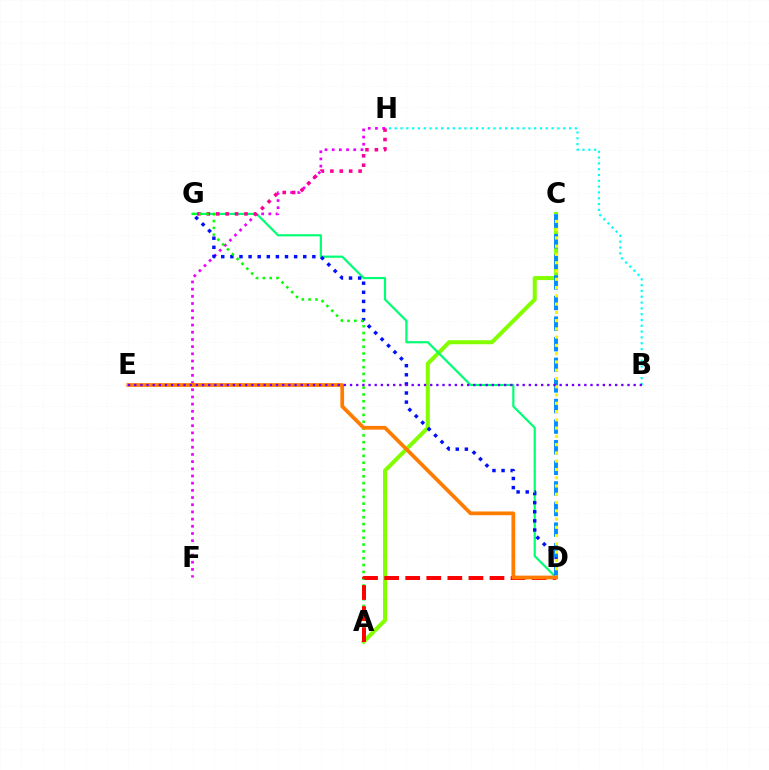{('B', 'H'): [{'color': '#00fff6', 'line_style': 'dotted', 'thickness': 1.58}], ('F', 'H'): [{'color': '#ee00ff', 'line_style': 'dotted', 'thickness': 1.95}], ('A', 'C'): [{'color': '#84ff00', 'line_style': 'solid', 'thickness': 2.91}], ('D', 'G'): [{'color': '#00ff74', 'line_style': 'solid', 'thickness': 1.58}, {'color': '#0010ff', 'line_style': 'dotted', 'thickness': 2.47}], ('G', 'H'): [{'color': '#ff0094', 'line_style': 'dotted', 'thickness': 2.56}], ('A', 'G'): [{'color': '#08ff00', 'line_style': 'dotted', 'thickness': 1.85}], ('A', 'D'): [{'color': '#ff0000', 'line_style': 'dashed', 'thickness': 2.86}], ('C', 'D'): [{'color': '#008cff', 'line_style': 'dashed', 'thickness': 2.8}, {'color': '#fcf500', 'line_style': 'dotted', 'thickness': 2.25}], ('D', 'E'): [{'color': '#ff7c00', 'line_style': 'solid', 'thickness': 2.7}], ('B', 'E'): [{'color': '#7200ff', 'line_style': 'dotted', 'thickness': 1.68}]}